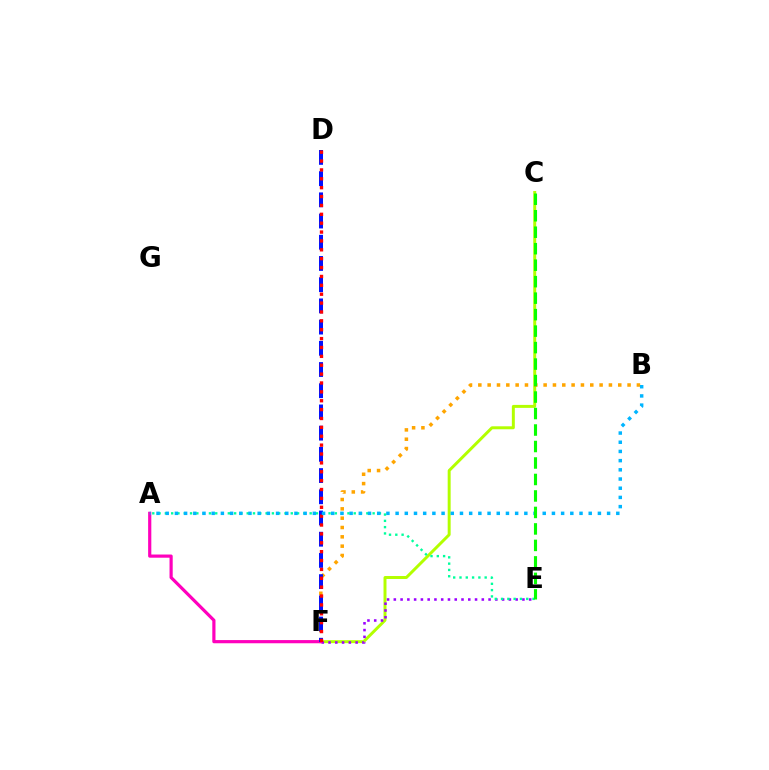{('C', 'F'): [{'color': '#b3ff00', 'line_style': 'solid', 'thickness': 2.14}], ('B', 'F'): [{'color': '#ffa500', 'line_style': 'dotted', 'thickness': 2.53}], ('E', 'F'): [{'color': '#9b00ff', 'line_style': 'dotted', 'thickness': 1.84}], ('A', 'F'): [{'color': '#ff00bd', 'line_style': 'solid', 'thickness': 2.29}], ('A', 'E'): [{'color': '#00ff9d', 'line_style': 'dotted', 'thickness': 1.71}], ('D', 'F'): [{'color': '#0010ff', 'line_style': 'dashed', 'thickness': 2.88}, {'color': '#ff0000', 'line_style': 'dotted', 'thickness': 2.41}], ('A', 'B'): [{'color': '#00b5ff', 'line_style': 'dotted', 'thickness': 2.5}], ('C', 'E'): [{'color': '#08ff00', 'line_style': 'dashed', 'thickness': 2.24}]}